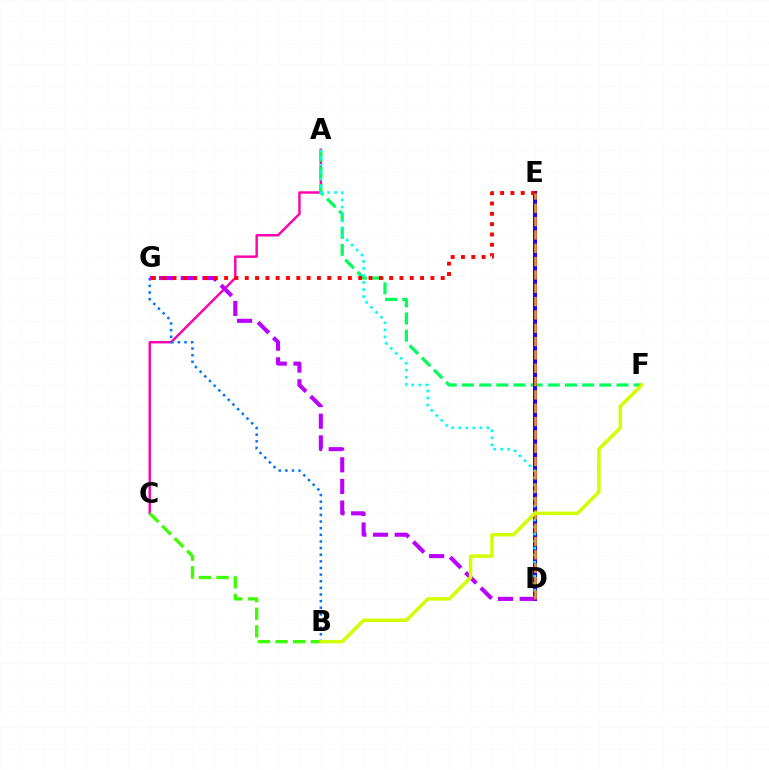{('A', 'C'): [{'color': '#ff00ac', 'line_style': 'solid', 'thickness': 1.75}], ('A', 'F'): [{'color': '#00ff5c', 'line_style': 'dashed', 'thickness': 2.33}], ('D', 'E'): [{'color': '#2500ff', 'line_style': 'solid', 'thickness': 2.88}, {'color': '#ff9400', 'line_style': 'dashed', 'thickness': 1.81}], ('A', 'D'): [{'color': '#00fff6', 'line_style': 'dotted', 'thickness': 1.91}], ('B', 'G'): [{'color': '#0074ff', 'line_style': 'dotted', 'thickness': 1.8}], ('B', 'C'): [{'color': '#3dff00', 'line_style': 'dashed', 'thickness': 2.39}], ('D', 'G'): [{'color': '#b900ff', 'line_style': 'dashed', 'thickness': 2.94}], ('E', 'G'): [{'color': '#ff0000', 'line_style': 'dotted', 'thickness': 2.8}], ('B', 'F'): [{'color': '#d1ff00', 'line_style': 'solid', 'thickness': 2.5}]}